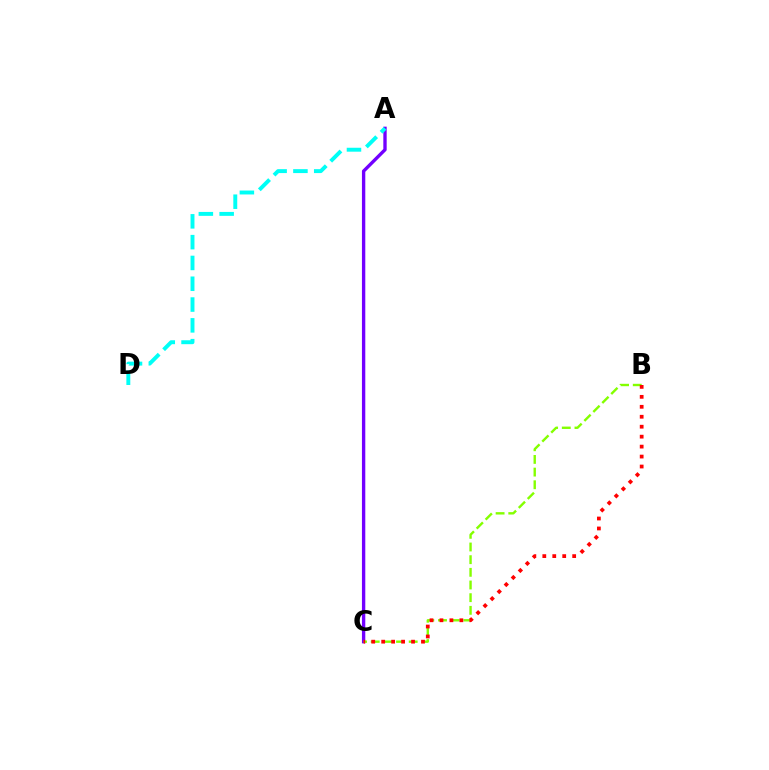{('A', 'C'): [{'color': '#7200ff', 'line_style': 'solid', 'thickness': 2.41}], ('A', 'D'): [{'color': '#00fff6', 'line_style': 'dashed', 'thickness': 2.83}], ('B', 'C'): [{'color': '#84ff00', 'line_style': 'dashed', 'thickness': 1.72}, {'color': '#ff0000', 'line_style': 'dotted', 'thickness': 2.71}]}